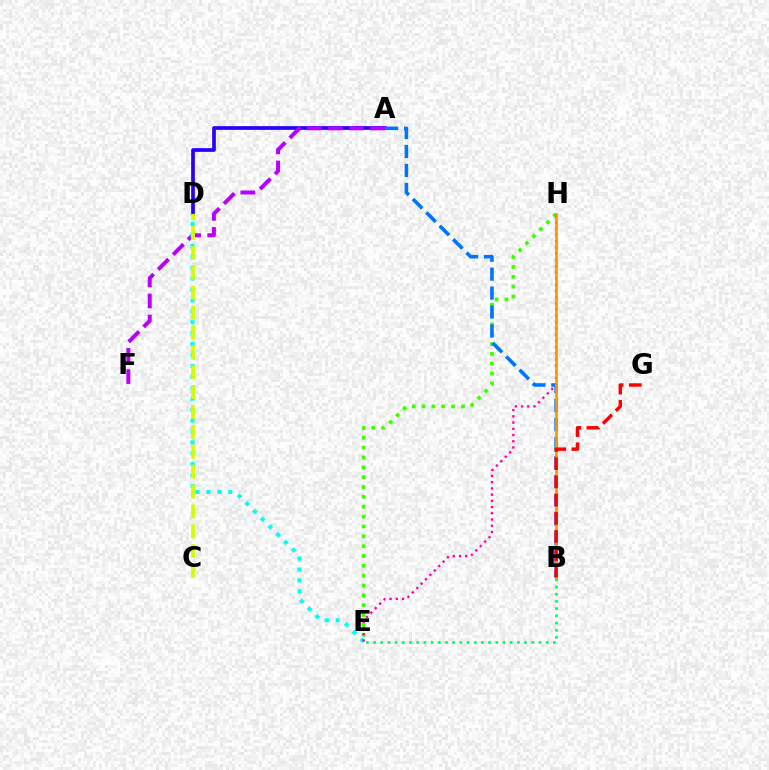{('A', 'D'): [{'color': '#2500ff', 'line_style': 'solid', 'thickness': 2.67}], ('E', 'H'): [{'color': '#3dff00', 'line_style': 'dotted', 'thickness': 2.68}, {'color': '#ff00ac', 'line_style': 'dotted', 'thickness': 1.69}], ('A', 'B'): [{'color': '#0074ff', 'line_style': 'dashed', 'thickness': 2.58}], ('A', 'F'): [{'color': '#b900ff', 'line_style': 'dashed', 'thickness': 2.87}], ('D', 'E'): [{'color': '#00fff6', 'line_style': 'dotted', 'thickness': 2.97}], ('C', 'D'): [{'color': '#d1ff00', 'line_style': 'dashed', 'thickness': 2.7}], ('B', 'E'): [{'color': '#00ff5c', 'line_style': 'dotted', 'thickness': 1.95}], ('B', 'H'): [{'color': '#ff9400', 'line_style': 'solid', 'thickness': 1.9}], ('B', 'G'): [{'color': '#ff0000', 'line_style': 'dashed', 'thickness': 2.47}]}